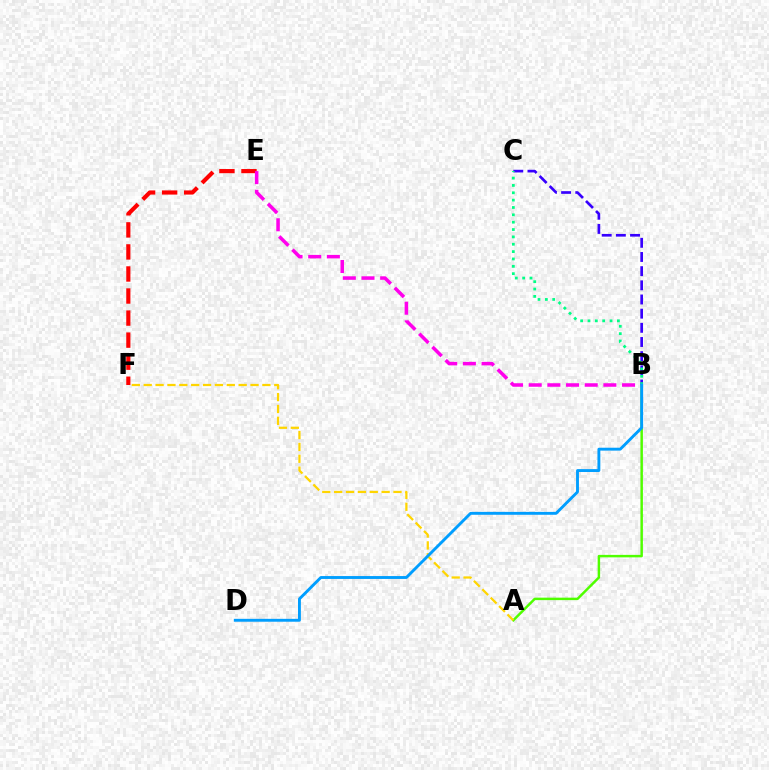{('E', 'F'): [{'color': '#ff0000', 'line_style': 'dashed', 'thickness': 3.0}], ('B', 'C'): [{'color': '#3700ff', 'line_style': 'dashed', 'thickness': 1.92}, {'color': '#00ff86', 'line_style': 'dotted', 'thickness': 2.0}], ('A', 'B'): [{'color': '#4fff00', 'line_style': 'solid', 'thickness': 1.78}], ('A', 'F'): [{'color': '#ffd500', 'line_style': 'dashed', 'thickness': 1.61}], ('B', 'E'): [{'color': '#ff00ed', 'line_style': 'dashed', 'thickness': 2.54}], ('B', 'D'): [{'color': '#009eff', 'line_style': 'solid', 'thickness': 2.08}]}